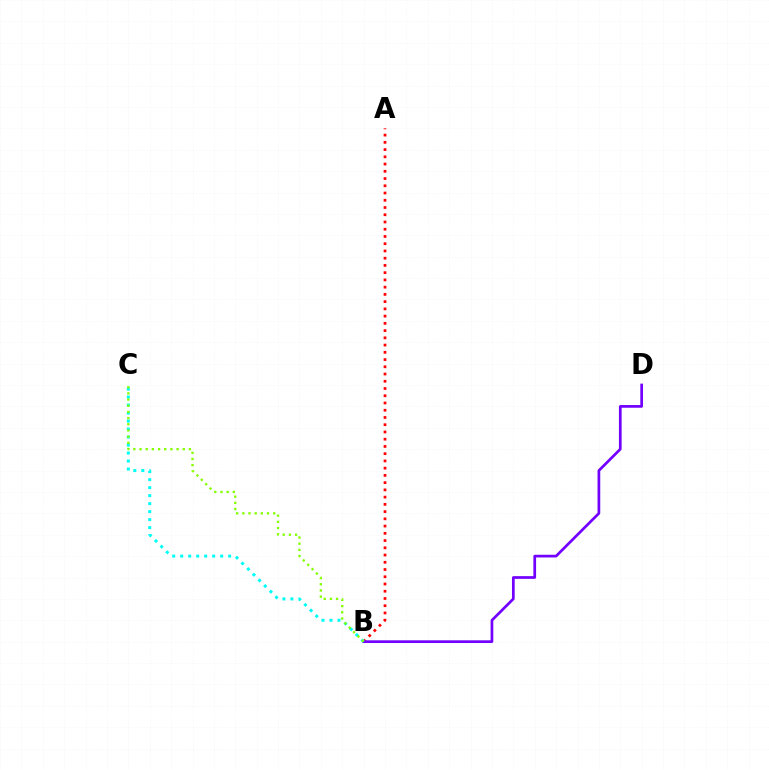{('A', 'B'): [{'color': '#ff0000', 'line_style': 'dotted', 'thickness': 1.97}], ('B', 'D'): [{'color': '#7200ff', 'line_style': 'solid', 'thickness': 1.95}], ('B', 'C'): [{'color': '#00fff6', 'line_style': 'dotted', 'thickness': 2.17}, {'color': '#84ff00', 'line_style': 'dotted', 'thickness': 1.68}]}